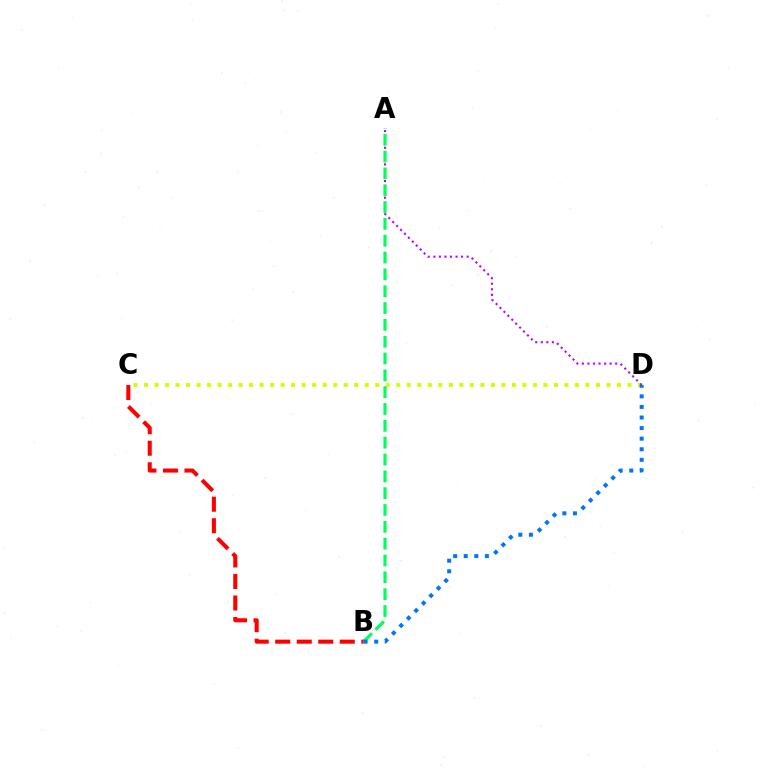{('C', 'D'): [{'color': '#d1ff00', 'line_style': 'dotted', 'thickness': 2.86}], ('A', 'D'): [{'color': '#b900ff', 'line_style': 'dotted', 'thickness': 1.51}], ('A', 'B'): [{'color': '#00ff5c', 'line_style': 'dashed', 'thickness': 2.29}], ('B', 'C'): [{'color': '#ff0000', 'line_style': 'dashed', 'thickness': 2.92}], ('B', 'D'): [{'color': '#0074ff', 'line_style': 'dotted', 'thickness': 2.87}]}